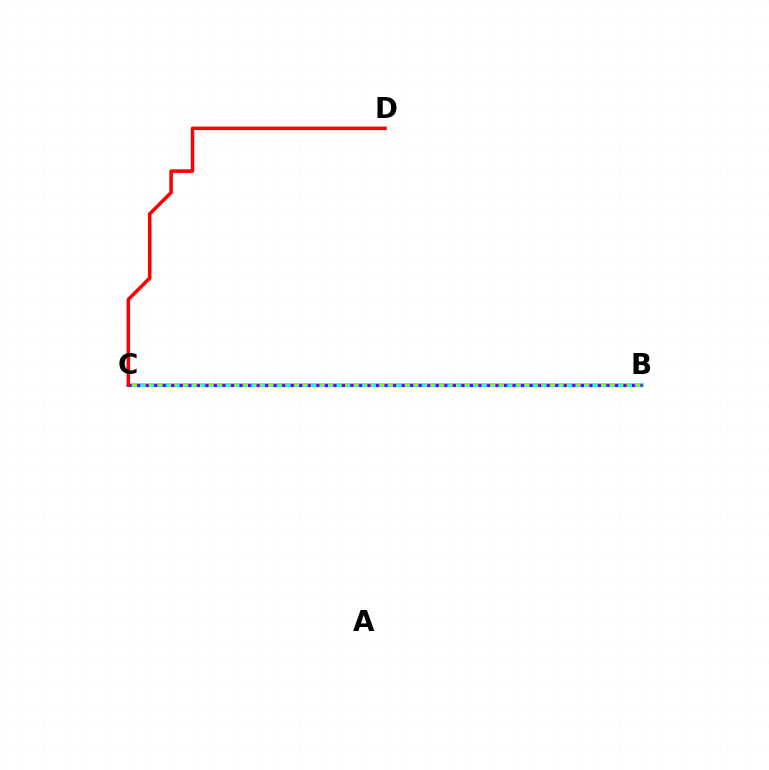{('B', 'C'): [{'color': '#00fff6', 'line_style': 'solid', 'thickness': 2.66}, {'color': '#84ff00', 'line_style': 'dashed', 'thickness': 1.66}, {'color': '#7200ff', 'line_style': 'dotted', 'thickness': 2.32}], ('C', 'D'): [{'color': '#ff0000', 'line_style': 'solid', 'thickness': 2.53}]}